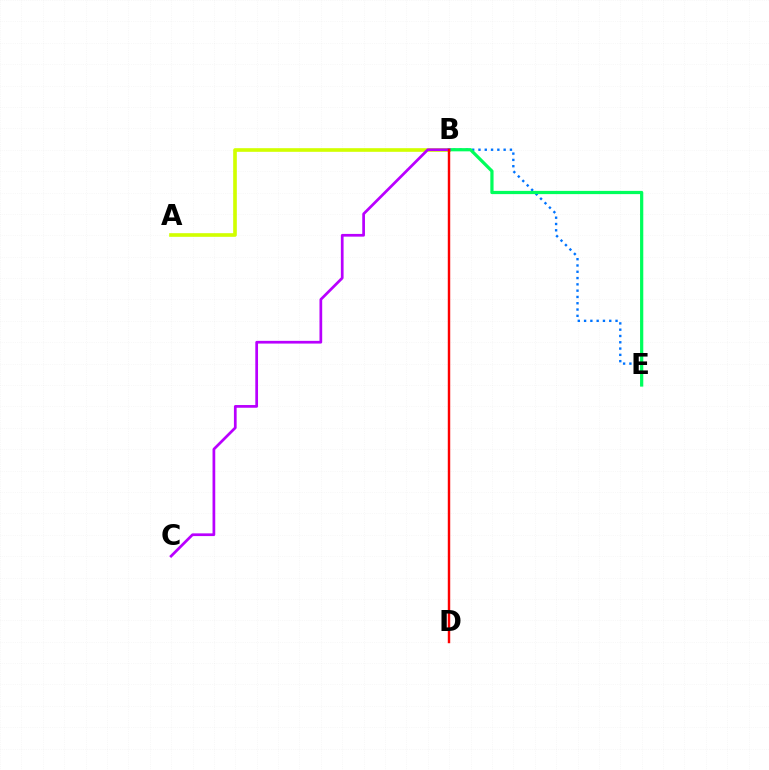{('A', 'B'): [{'color': '#d1ff00', 'line_style': 'solid', 'thickness': 2.62}], ('B', 'E'): [{'color': '#0074ff', 'line_style': 'dotted', 'thickness': 1.71}, {'color': '#00ff5c', 'line_style': 'solid', 'thickness': 2.32}], ('B', 'C'): [{'color': '#b900ff', 'line_style': 'solid', 'thickness': 1.96}], ('B', 'D'): [{'color': '#ff0000', 'line_style': 'solid', 'thickness': 1.76}]}